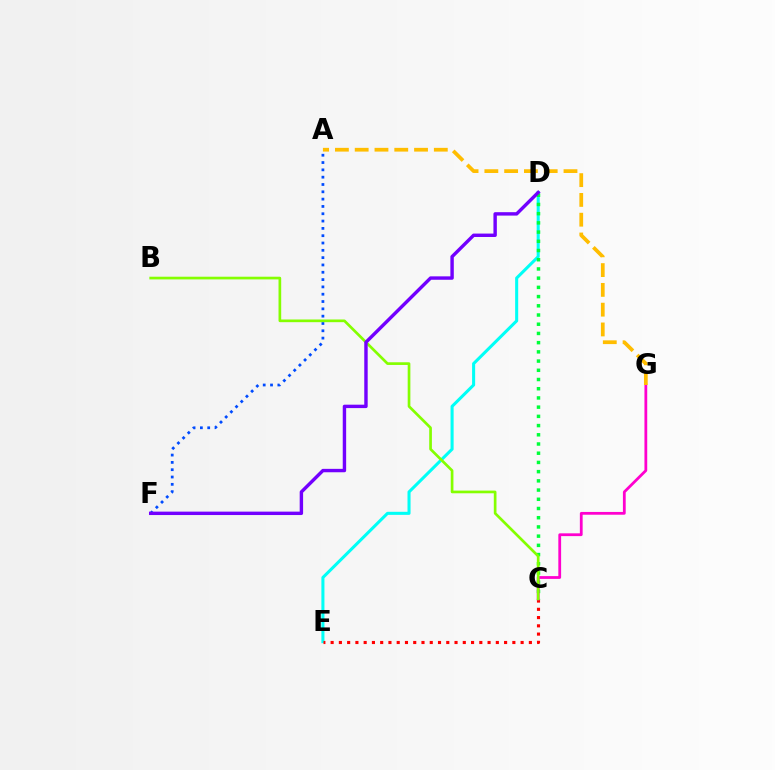{('D', 'E'): [{'color': '#00fff6', 'line_style': 'solid', 'thickness': 2.2}], ('C', 'E'): [{'color': '#ff0000', 'line_style': 'dotted', 'thickness': 2.24}], ('C', 'D'): [{'color': '#00ff39', 'line_style': 'dotted', 'thickness': 2.5}], ('A', 'F'): [{'color': '#004bff', 'line_style': 'dotted', 'thickness': 1.99}], ('C', 'G'): [{'color': '#ff00cf', 'line_style': 'solid', 'thickness': 2.0}], ('B', 'C'): [{'color': '#84ff00', 'line_style': 'solid', 'thickness': 1.93}], ('A', 'G'): [{'color': '#ffbd00', 'line_style': 'dashed', 'thickness': 2.69}], ('D', 'F'): [{'color': '#7200ff', 'line_style': 'solid', 'thickness': 2.46}]}